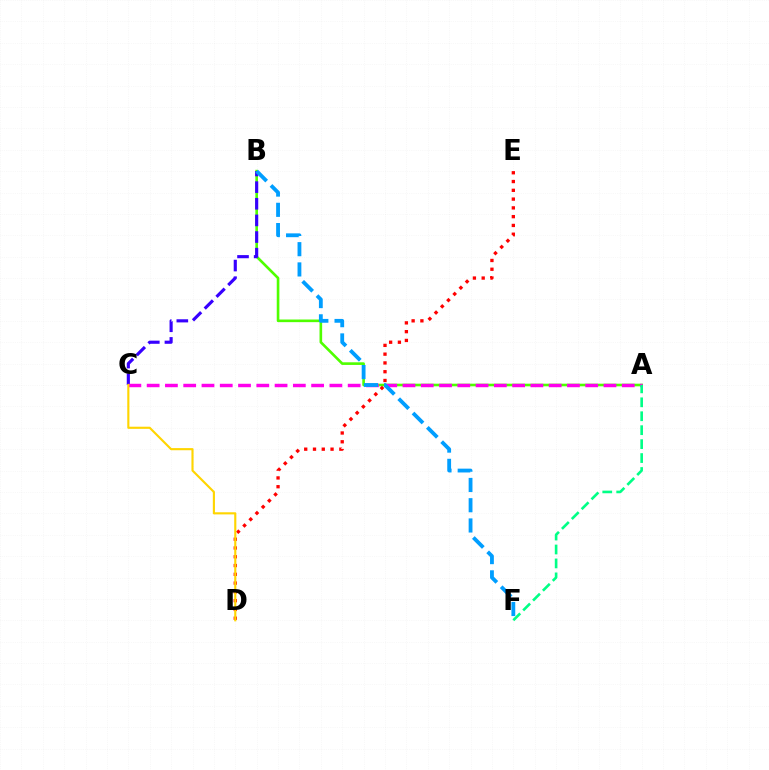{('A', 'B'): [{'color': '#4fff00', 'line_style': 'solid', 'thickness': 1.9}], ('B', 'C'): [{'color': '#3700ff', 'line_style': 'dashed', 'thickness': 2.26}], ('A', 'C'): [{'color': '#ff00ed', 'line_style': 'dashed', 'thickness': 2.48}], ('D', 'E'): [{'color': '#ff0000', 'line_style': 'dotted', 'thickness': 2.39}], ('C', 'D'): [{'color': '#ffd500', 'line_style': 'solid', 'thickness': 1.54}], ('A', 'F'): [{'color': '#00ff86', 'line_style': 'dashed', 'thickness': 1.89}], ('B', 'F'): [{'color': '#009eff', 'line_style': 'dashed', 'thickness': 2.75}]}